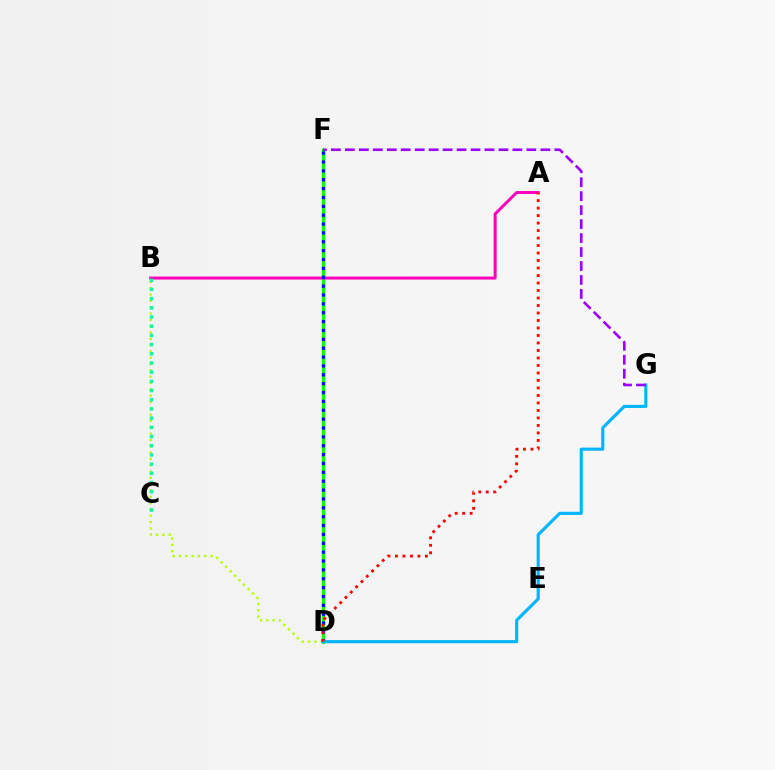{('D', 'F'): [{'color': '#ffa500', 'line_style': 'dashed', 'thickness': 1.66}, {'color': '#08ff00', 'line_style': 'solid', 'thickness': 2.32}, {'color': '#0010ff', 'line_style': 'dotted', 'thickness': 2.41}], ('B', 'D'): [{'color': '#b3ff00', 'line_style': 'dotted', 'thickness': 1.72}], ('A', 'B'): [{'color': '#ff00bd', 'line_style': 'solid', 'thickness': 2.15}], ('D', 'G'): [{'color': '#00b5ff', 'line_style': 'solid', 'thickness': 2.25}], ('F', 'G'): [{'color': '#9b00ff', 'line_style': 'dashed', 'thickness': 1.9}], ('B', 'C'): [{'color': '#00ff9d', 'line_style': 'dotted', 'thickness': 2.5}], ('A', 'D'): [{'color': '#ff0000', 'line_style': 'dotted', 'thickness': 2.04}]}